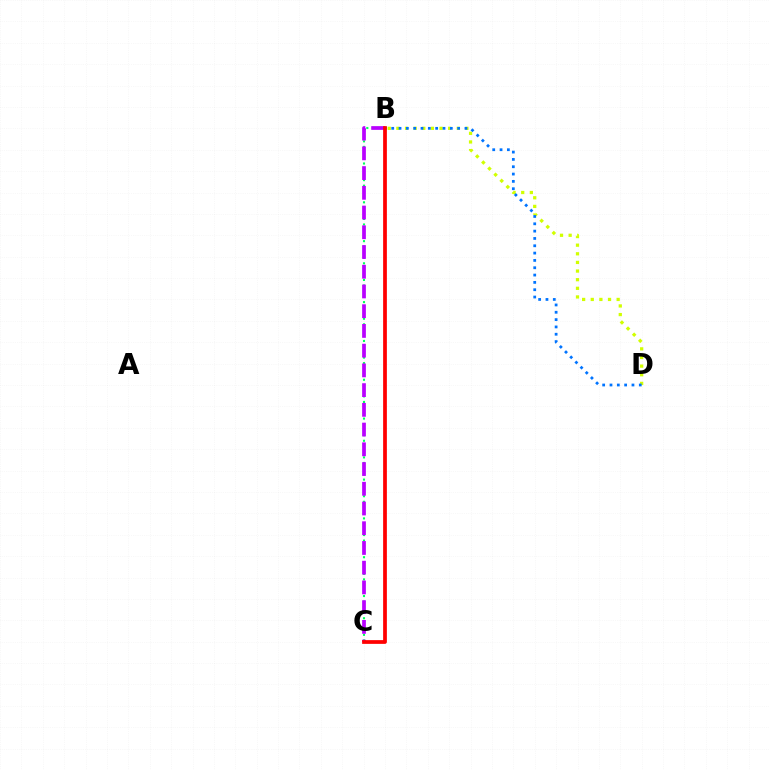{('B', 'C'): [{'color': '#00ff5c', 'line_style': 'dotted', 'thickness': 1.51}, {'color': '#b900ff', 'line_style': 'dashed', 'thickness': 2.68}, {'color': '#ff0000', 'line_style': 'solid', 'thickness': 2.7}], ('B', 'D'): [{'color': '#d1ff00', 'line_style': 'dotted', 'thickness': 2.34}, {'color': '#0074ff', 'line_style': 'dotted', 'thickness': 1.99}]}